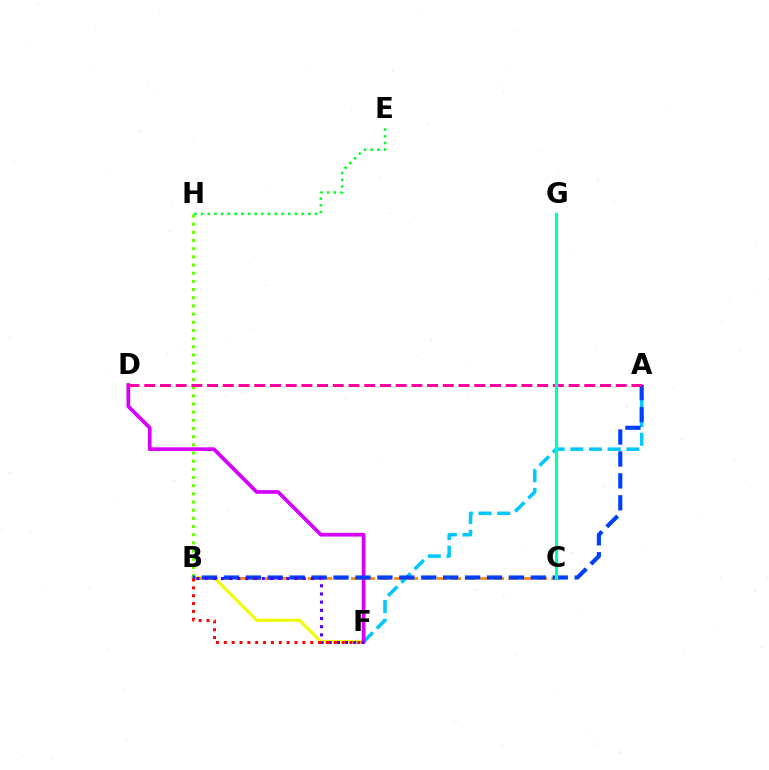{('A', 'F'): [{'color': '#00c7ff', 'line_style': 'dashed', 'thickness': 2.54}], ('B', 'H'): [{'color': '#66ff00', 'line_style': 'dotted', 'thickness': 2.22}], ('B', 'F'): [{'color': '#eeff00', 'line_style': 'solid', 'thickness': 2.22}, {'color': '#4f00ff', 'line_style': 'dotted', 'thickness': 2.22}, {'color': '#ff0000', 'line_style': 'dotted', 'thickness': 2.14}], ('E', 'H'): [{'color': '#00ff27', 'line_style': 'dotted', 'thickness': 1.82}], ('D', 'F'): [{'color': '#d600ff', 'line_style': 'solid', 'thickness': 2.68}], ('B', 'C'): [{'color': '#ff8800', 'line_style': 'dashed', 'thickness': 1.94}], ('A', 'B'): [{'color': '#003fff', 'line_style': 'dashed', 'thickness': 2.98}], ('A', 'D'): [{'color': '#ff00a0', 'line_style': 'dashed', 'thickness': 2.14}], ('C', 'G'): [{'color': '#00ffaf', 'line_style': 'solid', 'thickness': 2.27}]}